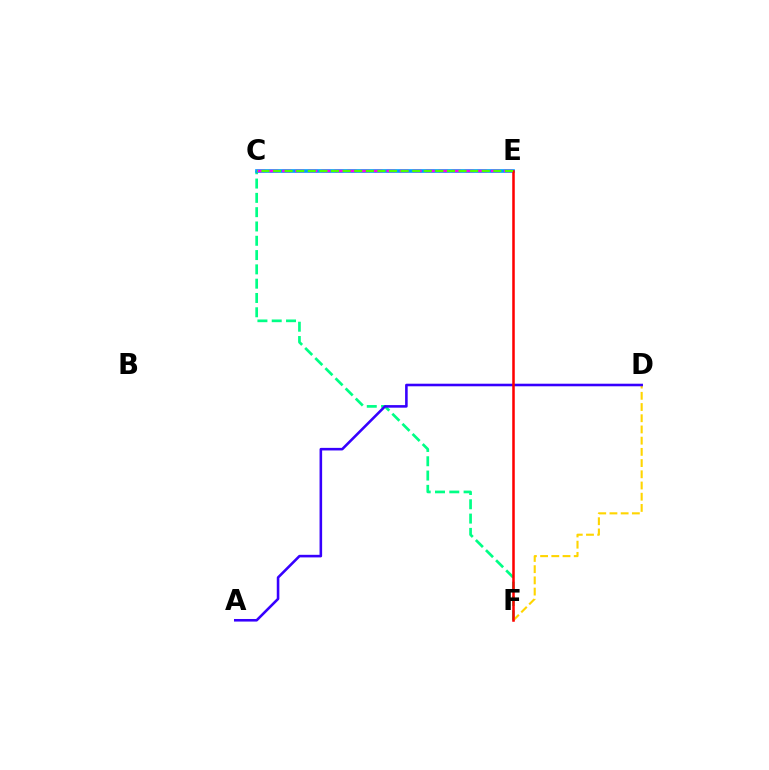{('C', 'F'): [{'color': '#00ff86', 'line_style': 'dashed', 'thickness': 1.94}], ('C', 'E'): [{'color': '#009eff', 'line_style': 'solid', 'thickness': 2.63}, {'color': '#ff00ed', 'line_style': 'dashed', 'thickness': 1.77}, {'color': '#4fff00', 'line_style': 'dashed', 'thickness': 1.58}], ('D', 'F'): [{'color': '#ffd500', 'line_style': 'dashed', 'thickness': 1.52}], ('A', 'D'): [{'color': '#3700ff', 'line_style': 'solid', 'thickness': 1.86}], ('E', 'F'): [{'color': '#ff0000', 'line_style': 'solid', 'thickness': 1.82}]}